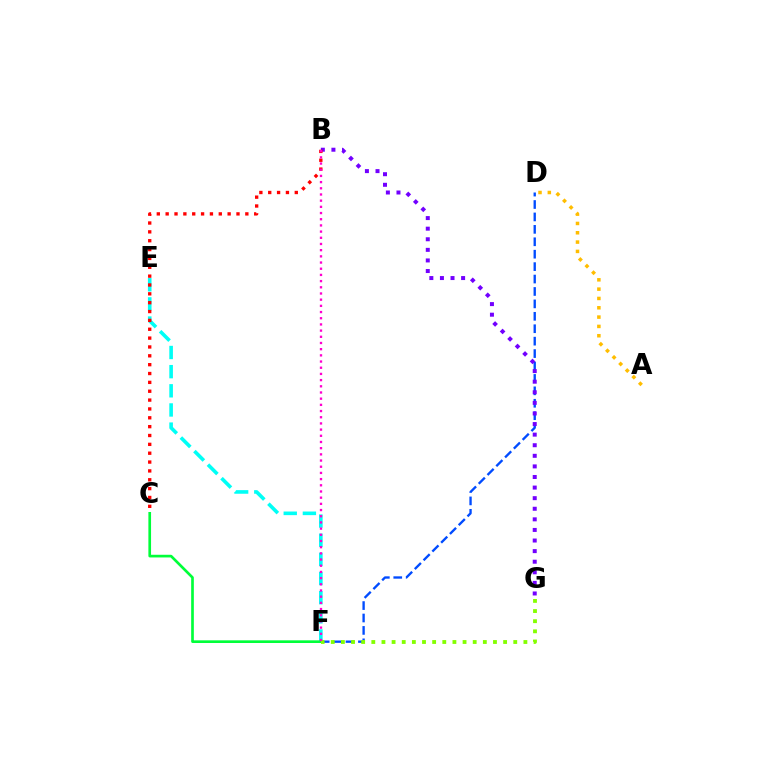{('D', 'F'): [{'color': '#004bff', 'line_style': 'dashed', 'thickness': 1.69}], ('A', 'D'): [{'color': '#ffbd00', 'line_style': 'dotted', 'thickness': 2.53}], ('E', 'F'): [{'color': '#00fff6', 'line_style': 'dashed', 'thickness': 2.6}], ('C', 'F'): [{'color': '#00ff39', 'line_style': 'solid', 'thickness': 1.92}], ('B', 'G'): [{'color': '#7200ff', 'line_style': 'dotted', 'thickness': 2.88}], ('F', 'G'): [{'color': '#84ff00', 'line_style': 'dotted', 'thickness': 2.75}], ('B', 'C'): [{'color': '#ff0000', 'line_style': 'dotted', 'thickness': 2.41}], ('B', 'F'): [{'color': '#ff00cf', 'line_style': 'dotted', 'thickness': 1.68}]}